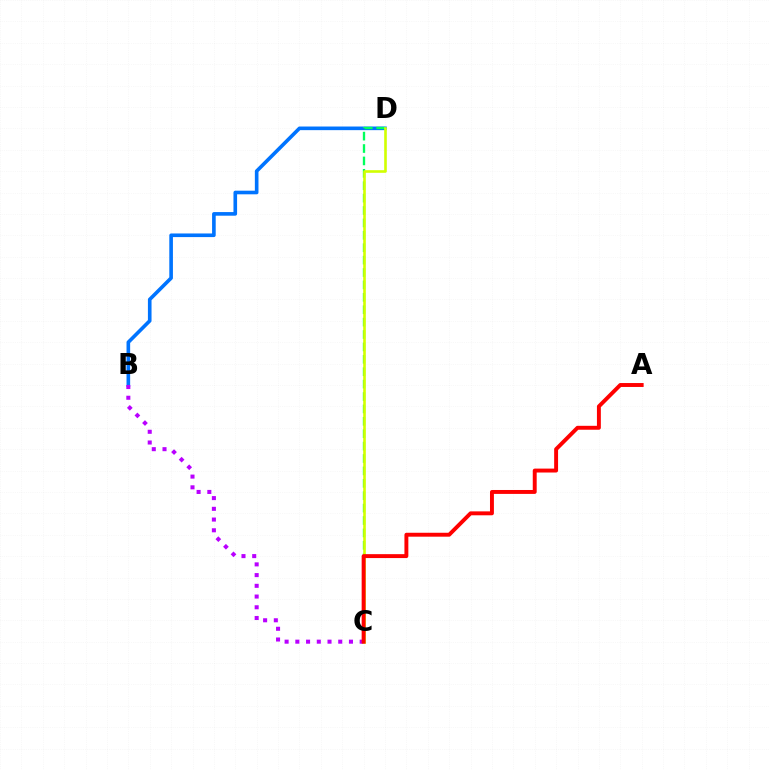{('B', 'D'): [{'color': '#0074ff', 'line_style': 'solid', 'thickness': 2.61}], ('B', 'C'): [{'color': '#b900ff', 'line_style': 'dotted', 'thickness': 2.91}], ('C', 'D'): [{'color': '#00ff5c', 'line_style': 'dashed', 'thickness': 1.68}, {'color': '#d1ff00', 'line_style': 'solid', 'thickness': 1.89}], ('A', 'C'): [{'color': '#ff0000', 'line_style': 'solid', 'thickness': 2.82}]}